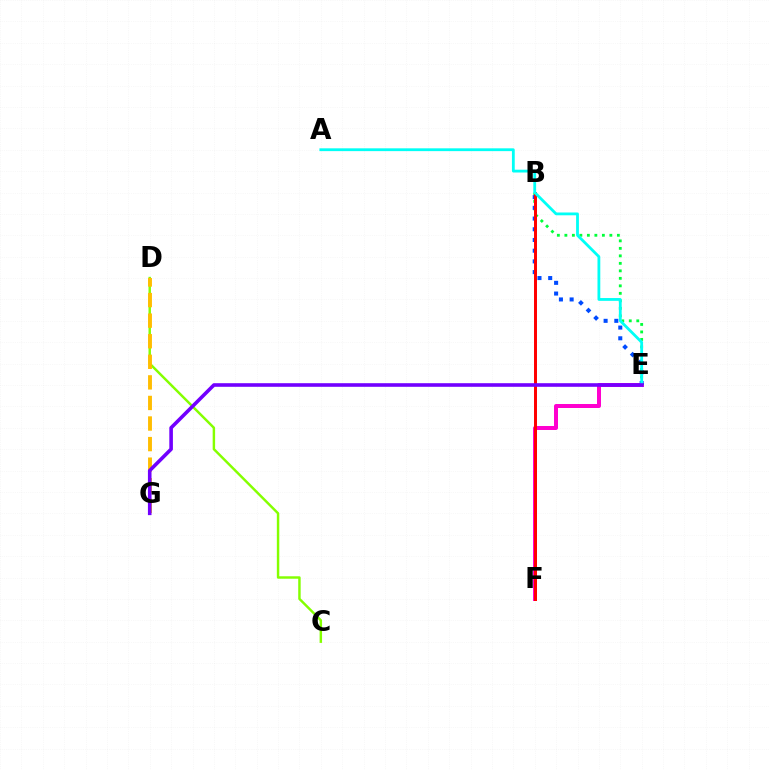{('C', 'D'): [{'color': '#84ff00', 'line_style': 'solid', 'thickness': 1.76}], ('D', 'G'): [{'color': '#ffbd00', 'line_style': 'dashed', 'thickness': 2.79}], ('E', 'F'): [{'color': '#ff00cf', 'line_style': 'solid', 'thickness': 2.87}], ('B', 'E'): [{'color': '#00ff39', 'line_style': 'dotted', 'thickness': 2.04}, {'color': '#004bff', 'line_style': 'dotted', 'thickness': 2.91}], ('B', 'F'): [{'color': '#ff0000', 'line_style': 'solid', 'thickness': 2.14}], ('A', 'E'): [{'color': '#00fff6', 'line_style': 'solid', 'thickness': 2.02}], ('E', 'G'): [{'color': '#7200ff', 'line_style': 'solid', 'thickness': 2.59}]}